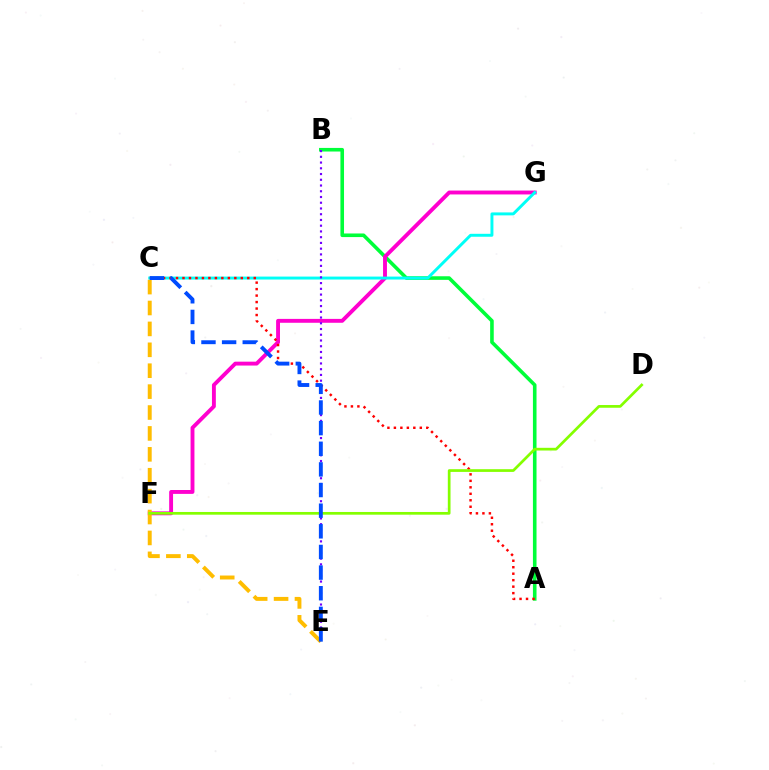{('A', 'B'): [{'color': '#00ff39', 'line_style': 'solid', 'thickness': 2.59}], ('F', 'G'): [{'color': '#ff00cf', 'line_style': 'solid', 'thickness': 2.8}], ('C', 'G'): [{'color': '#00fff6', 'line_style': 'solid', 'thickness': 2.12}], ('A', 'C'): [{'color': '#ff0000', 'line_style': 'dotted', 'thickness': 1.76}], ('C', 'E'): [{'color': '#ffbd00', 'line_style': 'dashed', 'thickness': 2.84}, {'color': '#004bff', 'line_style': 'dashed', 'thickness': 2.8}], ('D', 'F'): [{'color': '#84ff00', 'line_style': 'solid', 'thickness': 1.95}], ('B', 'E'): [{'color': '#7200ff', 'line_style': 'dotted', 'thickness': 1.56}]}